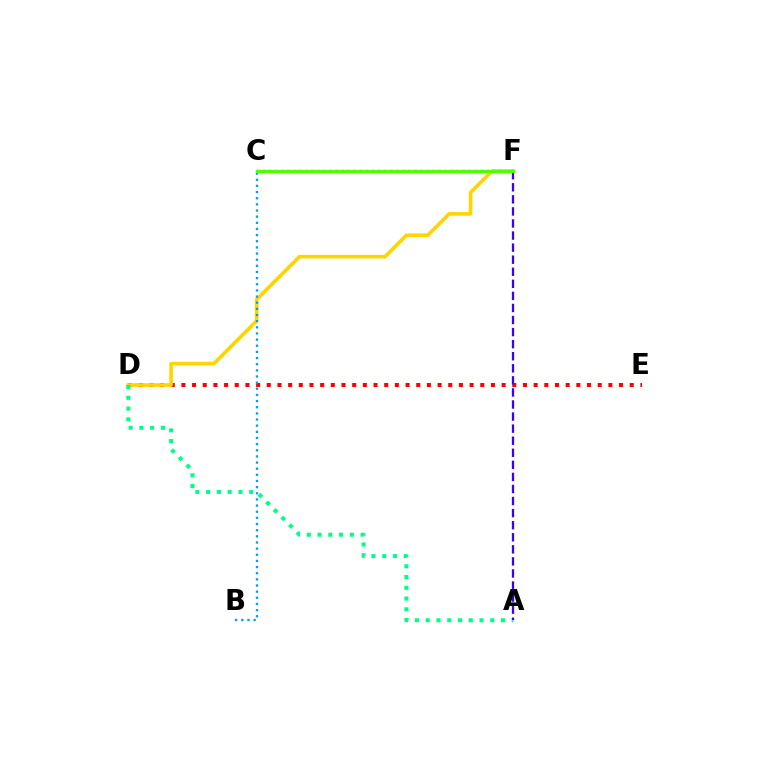{('D', 'E'): [{'color': '#ff0000', 'line_style': 'dotted', 'thickness': 2.9}], ('D', 'F'): [{'color': '#ffd500', 'line_style': 'solid', 'thickness': 2.64}], ('A', 'D'): [{'color': '#00ff86', 'line_style': 'dotted', 'thickness': 2.92}], ('C', 'F'): [{'color': '#ff00ed', 'line_style': 'dotted', 'thickness': 1.64}, {'color': '#4fff00', 'line_style': 'solid', 'thickness': 2.37}], ('A', 'F'): [{'color': '#3700ff', 'line_style': 'dashed', 'thickness': 1.64}], ('B', 'C'): [{'color': '#009eff', 'line_style': 'dotted', 'thickness': 1.67}]}